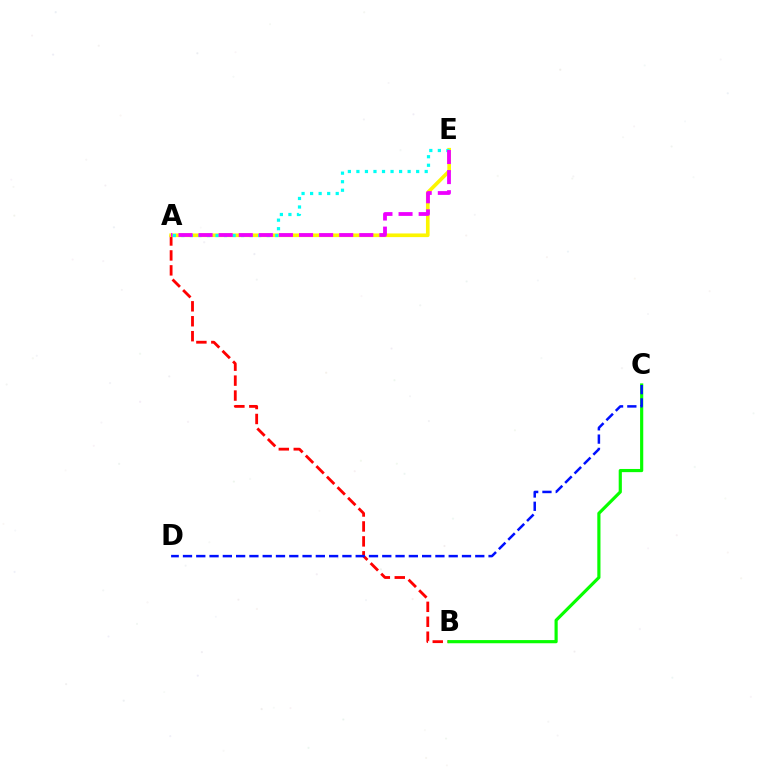{('A', 'B'): [{'color': '#ff0000', 'line_style': 'dashed', 'thickness': 2.03}], ('B', 'C'): [{'color': '#08ff00', 'line_style': 'solid', 'thickness': 2.28}], ('A', 'E'): [{'color': '#fcf500', 'line_style': 'solid', 'thickness': 2.63}, {'color': '#00fff6', 'line_style': 'dotted', 'thickness': 2.32}, {'color': '#ee00ff', 'line_style': 'dashed', 'thickness': 2.73}], ('C', 'D'): [{'color': '#0010ff', 'line_style': 'dashed', 'thickness': 1.8}]}